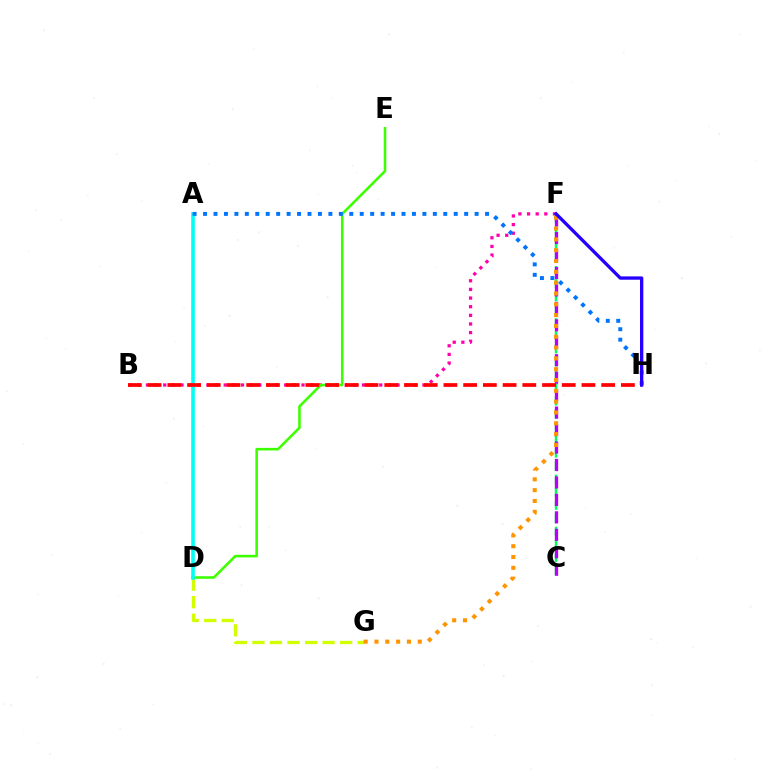{('B', 'F'): [{'color': '#ff00ac', 'line_style': 'dotted', 'thickness': 2.35}], ('C', 'F'): [{'color': '#00ff5c', 'line_style': 'dashed', 'thickness': 1.77}, {'color': '#b900ff', 'line_style': 'dashed', 'thickness': 2.37}], ('D', 'G'): [{'color': '#d1ff00', 'line_style': 'dashed', 'thickness': 2.38}], ('D', 'E'): [{'color': '#3dff00', 'line_style': 'solid', 'thickness': 1.86}], ('A', 'D'): [{'color': '#00fff6', 'line_style': 'solid', 'thickness': 2.59}], ('B', 'H'): [{'color': '#ff0000', 'line_style': 'dashed', 'thickness': 2.68}], ('A', 'H'): [{'color': '#0074ff', 'line_style': 'dotted', 'thickness': 2.84}], ('F', 'G'): [{'color': '#ff9400', 'line_style': 'dotted', 'thickness': 2.94}], ('F', 'H'): [{'color': '#2500ff', 'line_style': 'solid', 'thickness': 2.38}]}